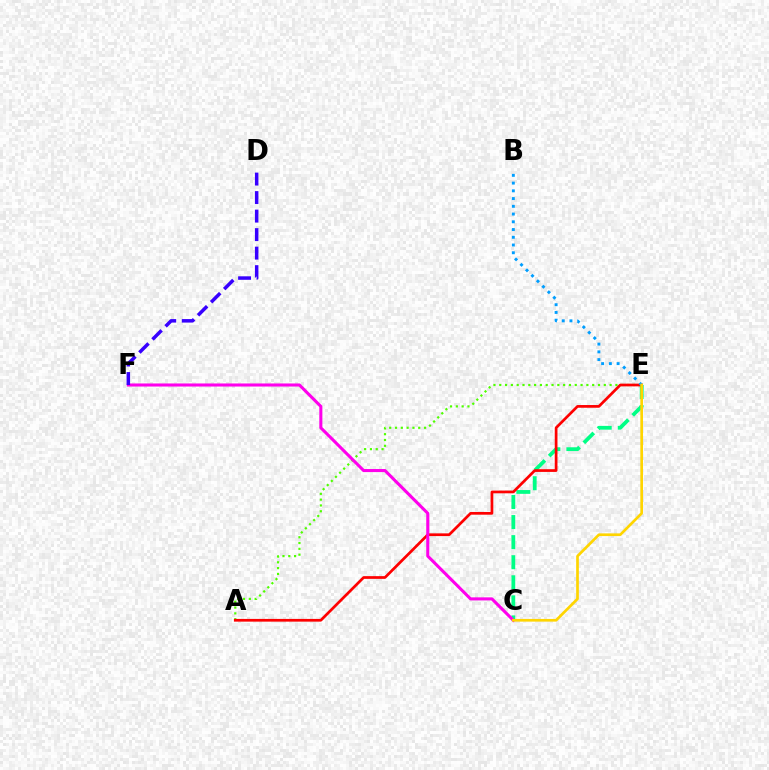{('C', 'E'): [{'color': '#00ff86', 'line_style': 'dashed', 'thickness': 2.73}, {'color': '#ffd500', 'line_style': 'solid', 'thickness': 1.94}], ('A', 'E'): [{'color': '#4fff00', 'line_style': 'dotted', 'thickness': 1.58}, {'color': '#ff0000', 'line_style': 'solid', 'thickness': 1.96}], ('C', 'F'): [{'color': '#ff00ed', 'line_style': 'solid', 'thickness': 2.21}], ('D', 'F'): [{'color': '#3700ff', 'line_style': 'dashed', 'thickness': 2.51}], ('B', 'E'): [{'color': '#009eff', 'line_style': 'dotted', 'thickness': 2.1}]}